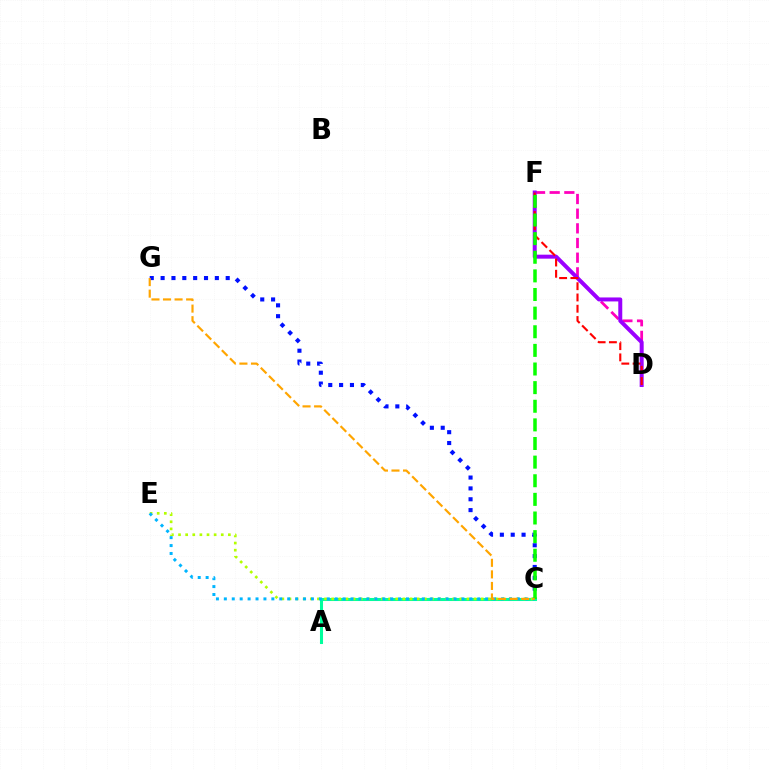{('D', 'F'): [{'color': '#ff00bd', 'line_style': 'dashed', 'thickness': 1.99}, {'color': '#9b00ff', 'line_style': 'solid', 'thickness': 2.87}, {'color': '#ff0000', 'line_style': 'dashed', 'thickness': 1.53}], ('C', 'G'): [{'color': '#0010ff', 'line_style': 'dotted', 'thickness': 2.95}, {'color': '#ffa500', 'line_style': 'dashed', 'thickness': 1.57}], ('A', 'C'): [{'color': '#00ff9d', 'line_style': 'solid', 'thickness': 2.2}], ('C', 'E'): [{'color': '#b3ff00', 'line_style': 'dotted', 'thickness': 1.93}, {'color': '#00b5ff', 'line_style': 'dotted', 'thickness': 2.15}], ('C', 'F'): [{'color': '#08ff00', 'line_style': 'dashed', 'thickness': 2.53}]}